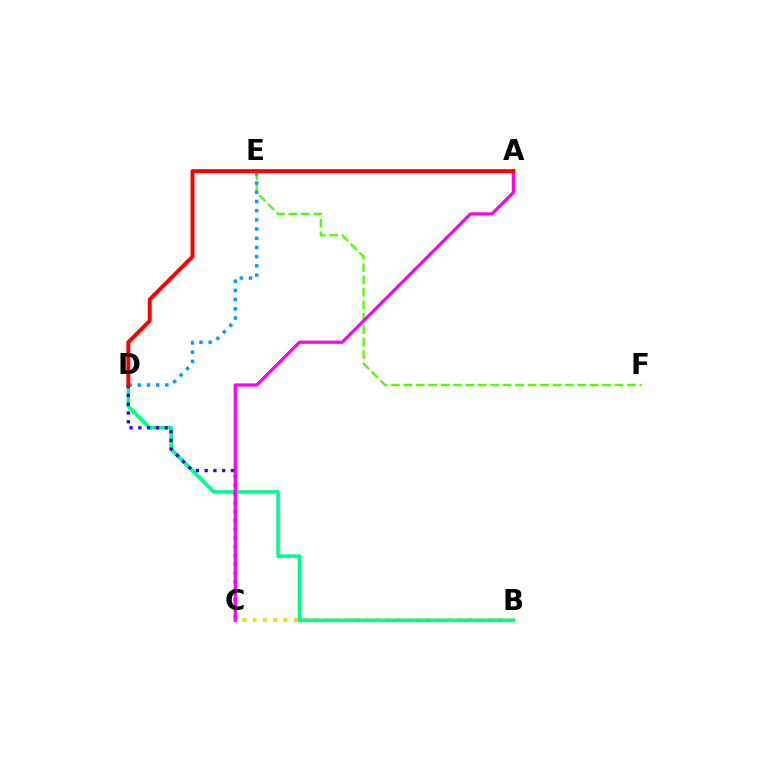{('B', 'C'): [{'color': '#ffd500', 'line_style': 'dotted', 'thickness': 2.79}], ('E', 'F'): [{'color': '#4fff00', 'line_style': 'dashed', 'thickness': 1.69}], ('B', 'D'): [{'color': '#00ff86', 'line_style': 'solid', 'thickness': 2.62}], ('C', 'D'): [{'color': '#3700ff', 'line_style': 'dotted', 'thickness': 2.38}], ('D', 'E'): [{'color': '#009eff', 'line_style': 'dotted', 'thickness': 2.5}], ('A', 'C'): [{'color': '#ff00ed', 'line_style': 'solid', 'thickness': 2.3}], ('A', 'D'): [{'color': '#ff0000', 'line_style': 'solid', 'thickness': 2.84}]}